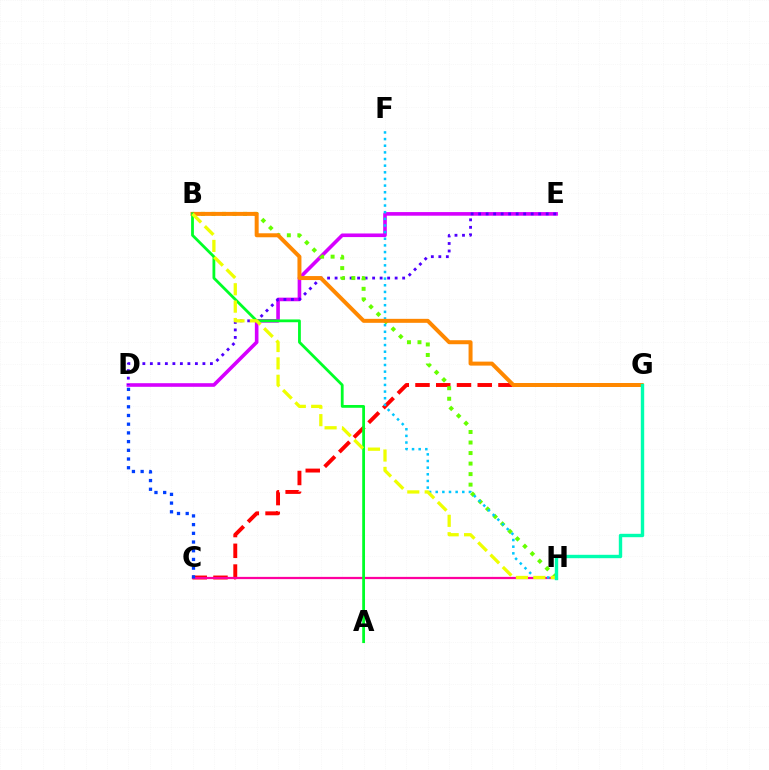{('C', 'G'): [{'color': '#ff0000', 'line_style': 'dashed', 'thickness': 2.82}], ('D', 'E'): [{'color': '#d600ff', 'line_style': 'solid', 'thickness': 2.6}, {'color': '#4f00ff', 'line_style': 'dotted', 'thickness': 2.04}], ('C', 'H'): [{'color': '#ff00a0', 'line_style': 'solid', 'thickness': 1.61}], ('B', 'H'): [{'color': '#66ff00', 'line_style': 'dotted', 'thickness': 2.86}, {'color': '#eeff00', 'line_style': 'dashed', 'thickness': 2.36}], ('F', 'H'): [{'color': '#00c7ff', 'line_style': 'dotted', 'thickness': 1.81}], ('B', 'G'): [{'color': '#ff8800', 'line_style': 'solid', 'thickness': 2.87}], ('A', 'B'): [{'color': '#00ff27', 'line_style': 'solid', 'thickness': 2.01}], ('G', 'H'): [{'color': '#00ffaf', 'line_style': 'solid', 'thickness': 2.44}], ('C', 'D'): [{'color': '#003fff', 'line_style': 'dotted', 'thickness': 2.37}]}